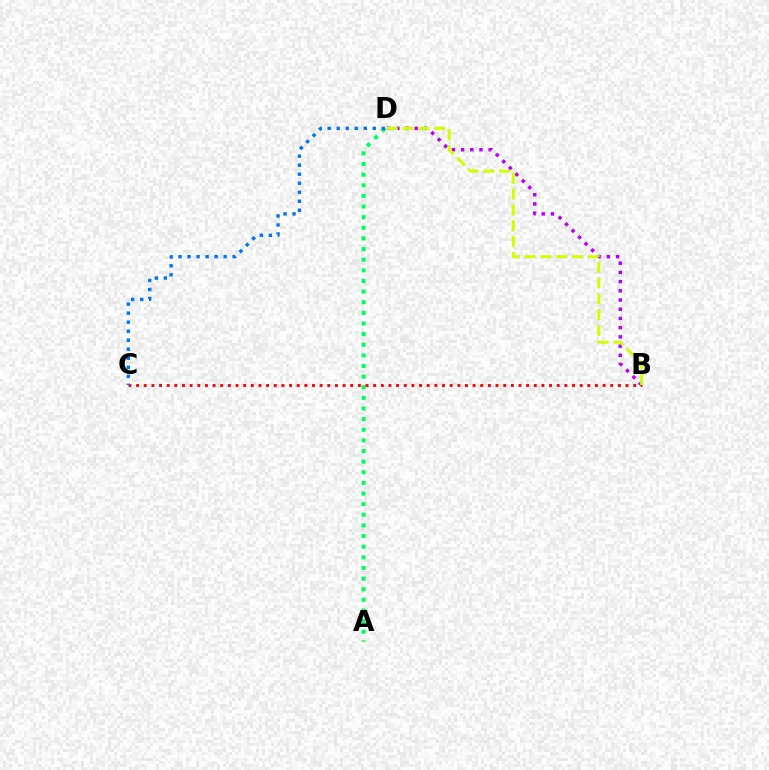{('A', 'D'): [{'color': '#00ff5c', 'line_style': 'dotted', 'thickness': 2.89}], ('B', 'C'): [{'color': '#ff0000', 'line_style': 'dotted', 'thickness': 2.08}], ('B', 'D'): [{'color': '#b900ff', 'line_style': 'dotted', 'thickness': 2.5}, {'color': '#d1ff00', 'line_style': 'dashed', 'thickness': 2.15}], ('C', 'D'): [{'color': '#0074ff', 'line_style': 'dotted', 'thickness': 2.45}]}